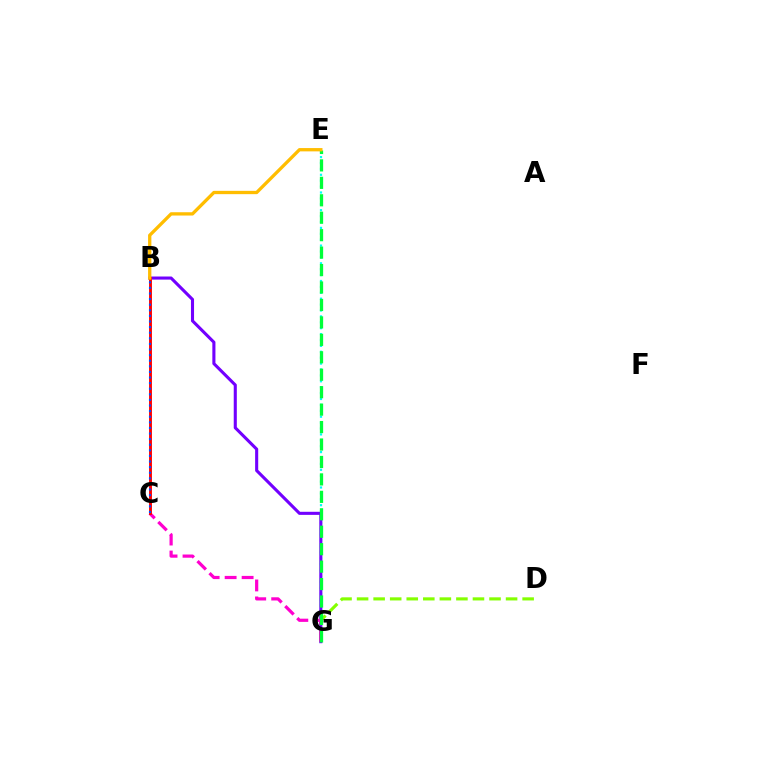{('D', 'G'): [{'color': '#84ff00', 'line_style': 'dashed', 'thickness': 2.25}], ('E', 'G'): [{'color': '#00fff6', 'line_style': 'dotted', 'thickness': 1.6}, {'color': '#00ff39', 'line_style': 'dashed', 'thickness': 2.37}], ('B', 'G'): [{'color': '#7200ff', 'line_style': 'solid', 'thickness': 2.22}], ('C', 'G'): [{'color': '#ff00cf', 'line_style': 'dashed', 'thickness': 2.31}], ('B', 'C'): [{'color': '#ff0000', 'line_style': 'solid', 'thickness': 2.08}, {'color': '#004bff', 'line_style': 'dotted', 'thickness': 1.52}], ('B', 'E'): [{'color': '#ffbd00', 'line_style': 'solid', 'thickness': 2.38}]}